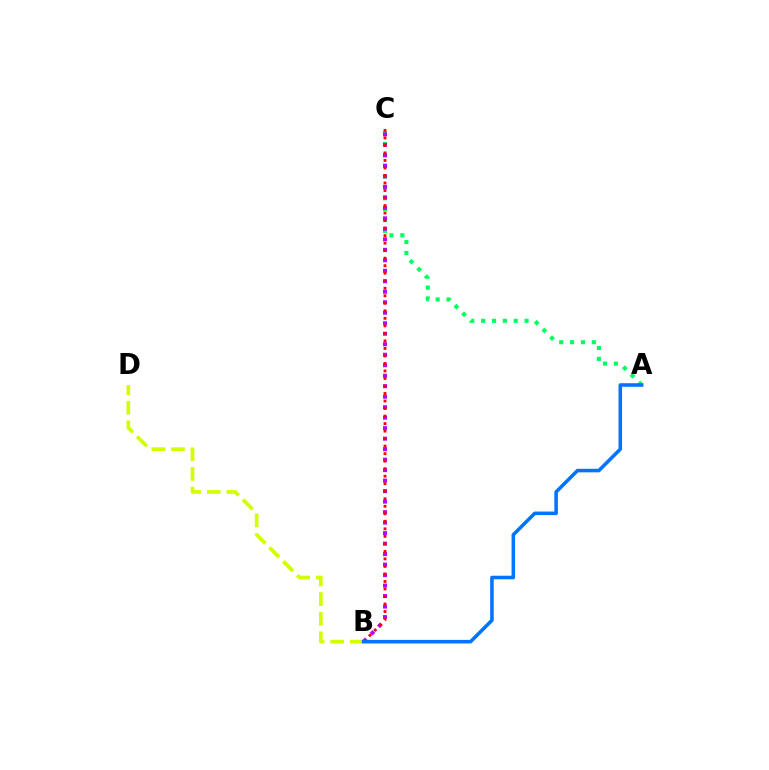{('A', 'C'): [{'color': '#00ff5c', 'line_style': 'dotted', 'thickness': 2.95}], ('B', 'C'): [{'color': '#b900ff', 'line_style': 'dotted', 'thickness': 2.85}, {'color': '#ff0000', 'line_style': 'dotted', 'thickness': 2.04}], ('B', 'D'): [{'color': '#d1ff00', 'line_style': 'dashed', 'thickness': 2.67}], ('A', 'B'): [{'color': '#0074ff', 'line_style': 'solid', 'thickness': 2.56}]}